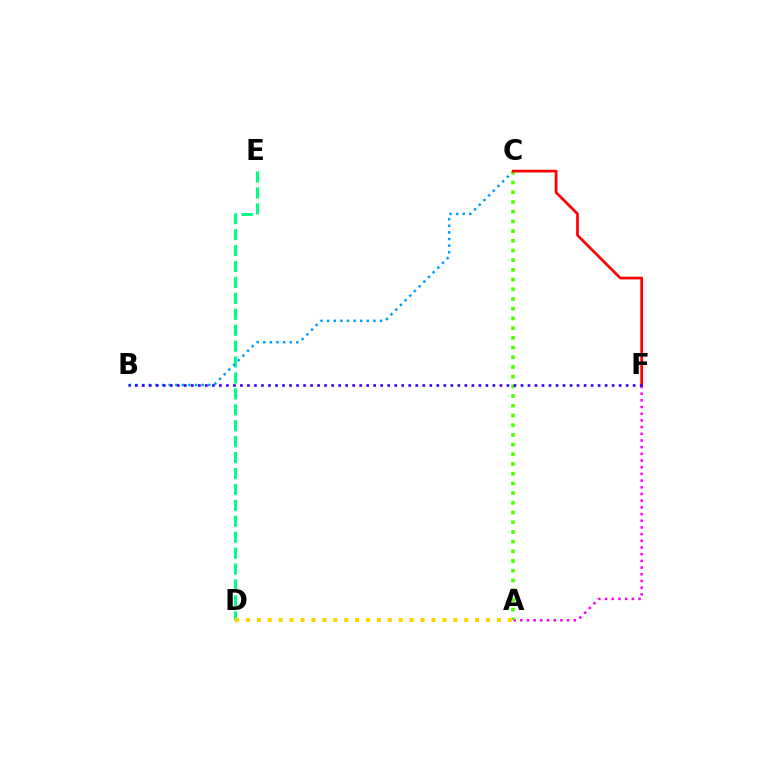{('D', 'E'): [{'color': '#00ff86', 'line_style': 'dashed', 'thickness': 2.16}], ('B', 'C'): [{'color': '#009eff', 'line_style': 'dotted', 'thickness': 1.8}], ('A', 'F'): [{'color': '#ff00ed', 'line_style': 'dotted', 'thickness': 1.82}], ('A', 'C'): [{'color': '#4fff00', 'line_style': 'dotted', 'thickness': 2.64}], ('C', 'F'): [{'color': '#ff0000', 'line_style': 'solid', 'thickness': 1.96}], ('A', 'D'): [{'color': '#ffd500', 'line_style': 'dotted', 'thickness': 2.96}], ('B', 'F'): [{'color': '#3700ff', 'line_style': 'dotted', 'thickness': 1.91}]}